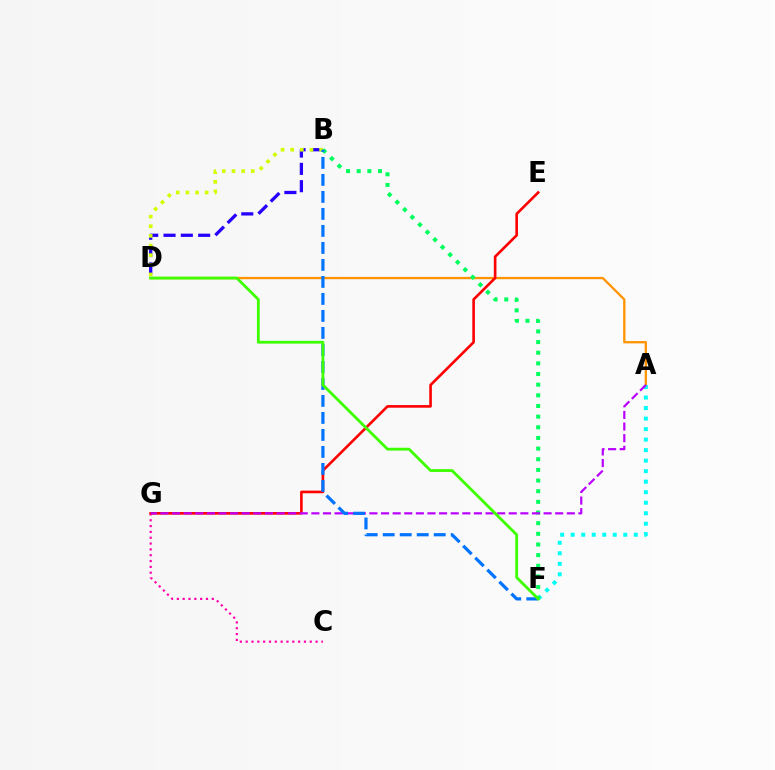{('A', 'D'): [{'color': '#ff9400', 'line_style': 'solid', 'thickness': 1.66}], ('A', 'F'): [{'color': '#00fff6', 'line_style': 'dotted', 'thickness': 2.86}], ('C', 'G'): [{'color': '#ff00ac', 'line_style': 'dotted', 'thickness': 1.58}], ('B', 'D'): [{'color': '#2500ff', 'line_style': 'dashed', 'thickness': 2.35}, {'color': '#d1ff00', 'line_style': 'dotted', 'thickness': 2.62}], ('B', 'F'): [{'color': '#00ff5c', 'line_style': 'dotted', 'thickness': 2.89}, {'color': '#0074ff', 'line_style': 'dashed', 'thickness': 2.31}], ('E', 'G'): [{'color': '#ff0000', 'line_style': 'solid', 'thickness': 1.89}], ('A', 'G'): [{'color': '#b900ff', 'line_style': 'dashed', 'thickness': 1.58}], ('D', 'F'): [{'color': '#3dff00', 'line_style': 'solid', 'thickness': 2.02}]}